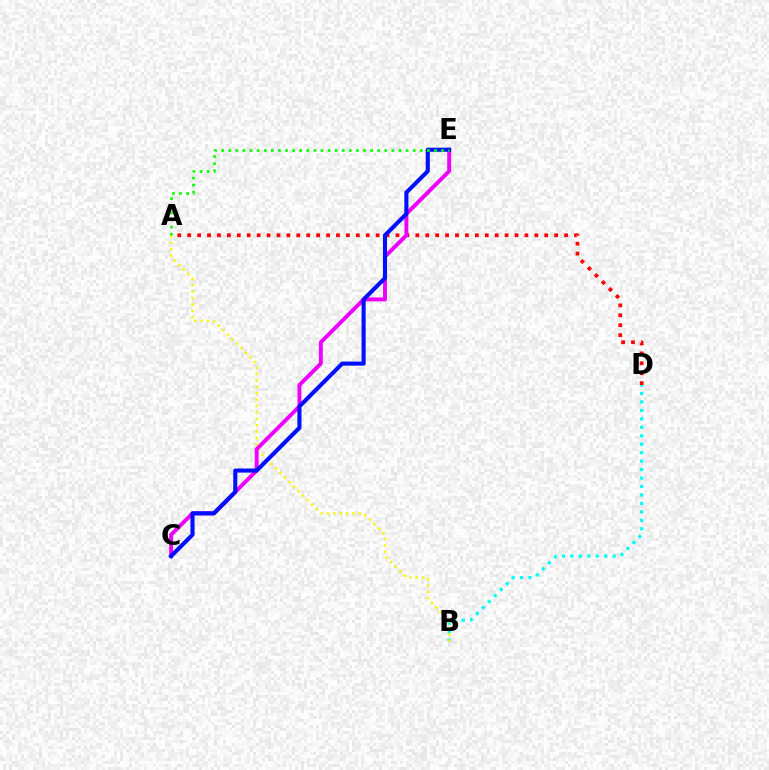{('B', 'D'): [{'color': '#00fff6', 'line_style': 'dotted', 'thickness': 2.3}], ('A', 'D'): [{'color': '#ff0000', 'line_style': 'dotted', 'thickness': 2.69}], ('A', 'B'): [{'color': '#fcf500', 'line_style': 'dotted', 'thickness': 1.74}], ('C', 'E'): [{'color': '#ee00ff', 'line_style': 'solid', 'thickness': 2.82}, {'color': '#0010ff', 'line_style': 'solid', 'thickness': 2.94}], ('A', 'E'): [{'color': '#08ff00', 'line_style': 'dotted', 'thickness': 1.93}]}